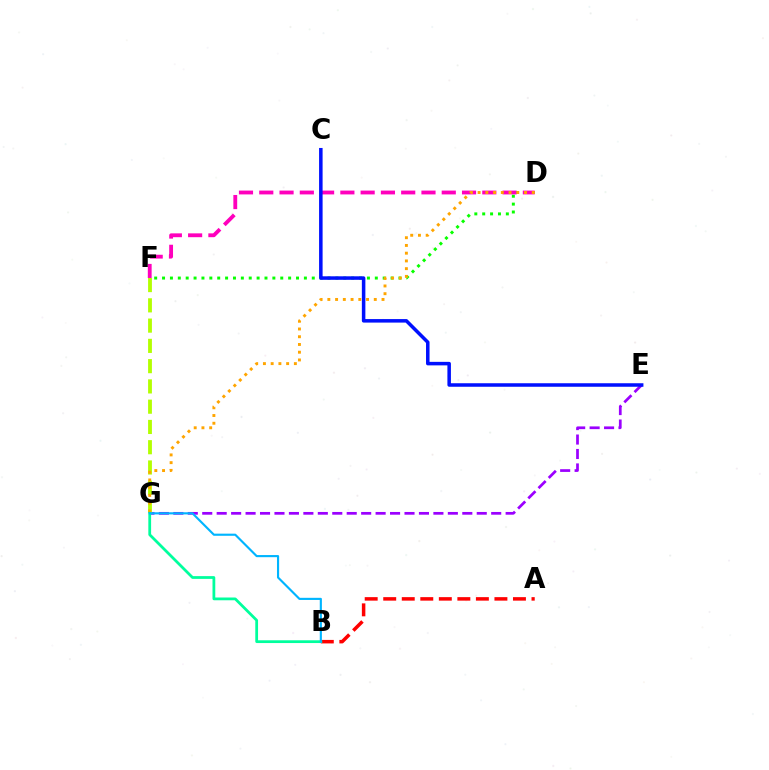{('D', 'F'): [{'color': '#08ff00', 'line_style': 'dotted', 'thickness': 2.14}, {'color': '#ff00bd', 'line_style': 'dashed', 'thickness': 2.75}], ('E', 'G'): [{'color': '#9b00ff', 'line_style': 'dashed', 'thickness': 1.96}], ('A', 'B'): [{'color': '#ff0000', 'line_style': 'dashed', 'thickness': 2.52}], ('C', 'E'): [{'color': '#0010ff', 'line_style': 'solid', 'thickness': 2.53}], ('F', 'G'): [{'color': '#b3ff00', 'line_style': 'dashed', 'thickness': 2.75}], ('D', 'G'): [{'color': '#ffa500', 'line_style': 'dotted', 'thickness': 2.1}], ('B', 'G'): [{'color': '#00ff9d', 'line_style': 'solid', 'thickness': 1.99}, {'color': '#00b5ff', 'line_style': 'solid', 'thickness': 1.54}]}